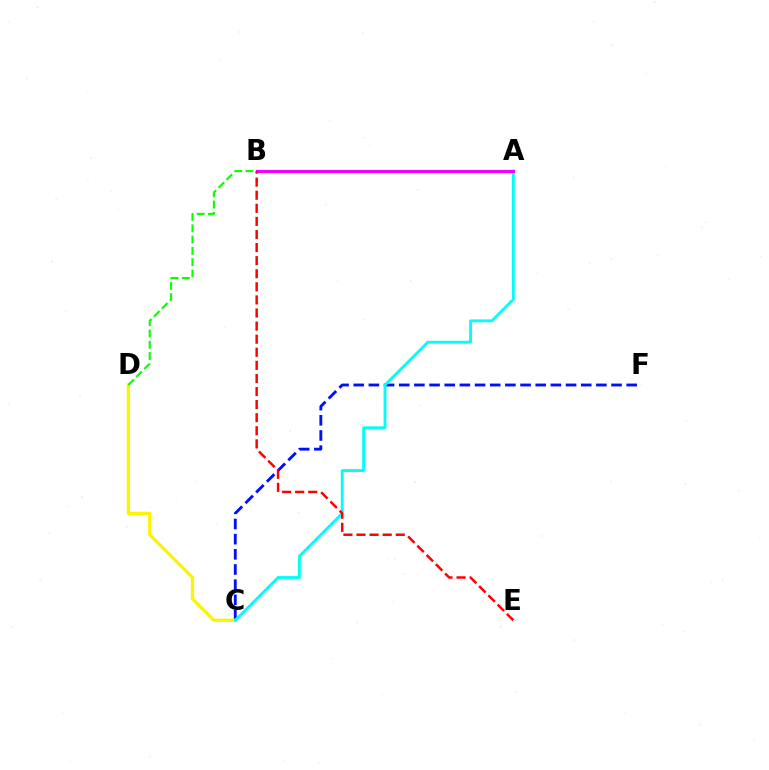{('C', 'F'): [{'color': '#0010ff', 'line_style': 'dashed', 'thickness': 2.06}], ('C', 'D'): [{'color': '#fcf500', 'line_style': 'solid', 'thickness': 2.33}], ('A', 'C'): [{'color': '#00fff6', 'line_style': 'solid', 'thickness': 2.06}], ('A', 'B'): [{'color': '#ee00ff', 'line_style': 'solid', 'thickness': 2.26}], ('B', 'D'): [{'color': '#08ff00', 'line_style': 'dashed', 'thickness': 1.53}], ('B', 'E'): [{'color': '#ff0000', 'line_style': 'dashed', 'thickness': 1.78}]}